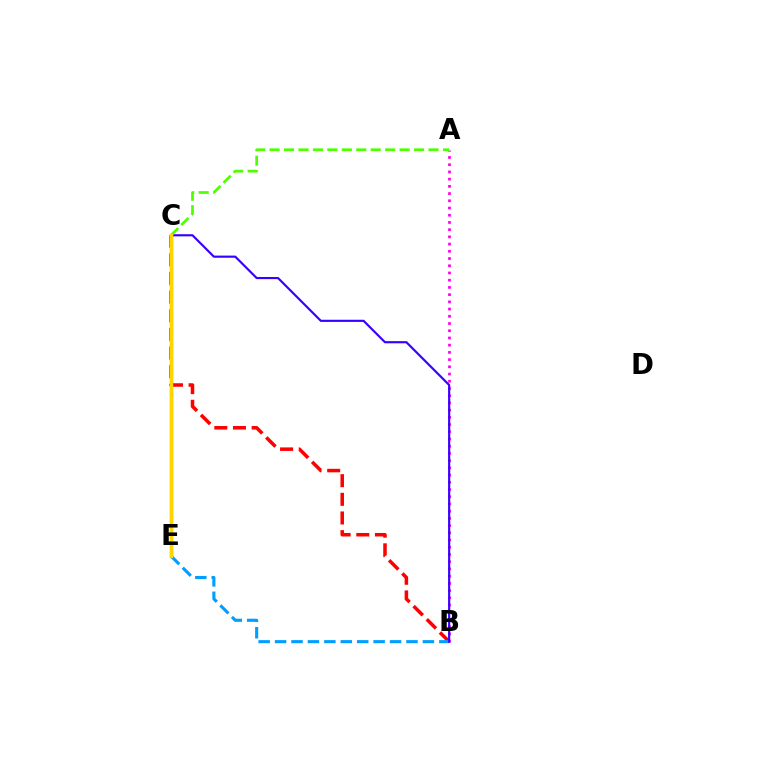{('C', 'E'): [{'color': '#00ff86', 'line_style': 'solid', 'thickness': 2.4}, {'color': '#ffd500', 'line_style': 'solid', 'thickness': 2.42}], ('B', 'C'): [{'color': '#ff0000', 'line_style': 'dashed', 'thickness': 2.53}, {'color': '#3700ff', 'line_style': 'solid', 'thickness': 1.55}], ('A', 'B'): [{'color': '#ff00ed', 'line_style': 'dotted', 'thickness': 1.96}], ('B', 'E'): [{'color': '#009eff', 'line_style': 'dashed', 'thickness': 2.23}], ('A', 'C'): [{'color': '#4fff00', 'line_style': 'dashed', 'thickness': 1.96}]}